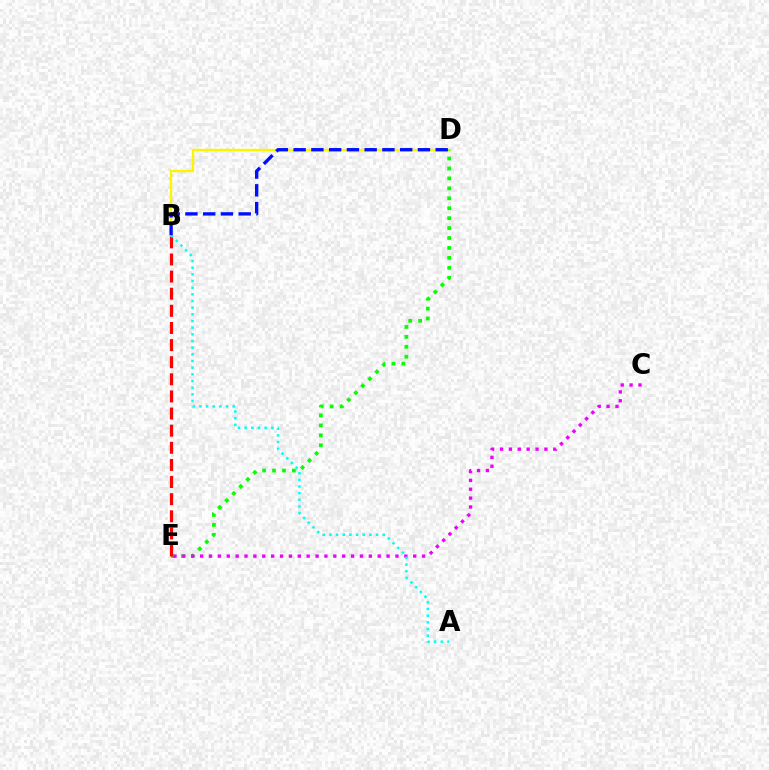{('B', 'D'): [{'color': '#fcf500', 'line_style': 'solid', 'thickness': 1.73}, {'color': '#0010ff', 'line_style': 'dashed', 'thickness': 2.41}], ('D', 'E'): [{'color': '#08ff00', 'line_style': 'dotted', 'thickness': 2.7}], ('B', 'E'): [{'color': '#ff0000', 'line_style': 'dashed', 'thickness': 2.33}], ('C', 'E'): [{'color': '#ee00ff', 'line_style': 'dotted', 'thickness': 2.41}], ('A', 'B'): [{'color': '#00fff6', 'line_style': 'dotted', 'thickness': 1.81}]}